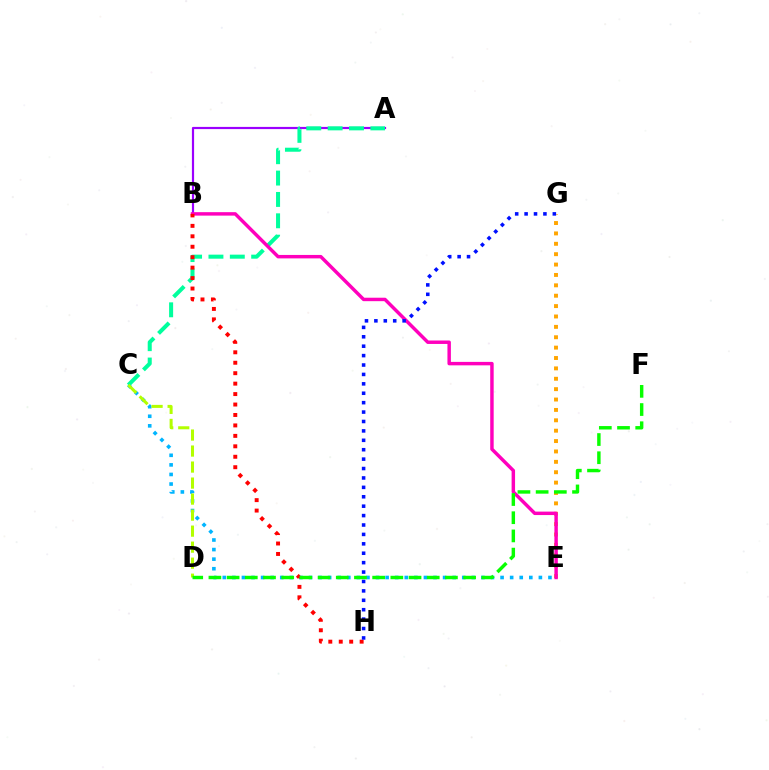{('E', 'G'): [{'color': '#ffa500', 'line_style': 'dotted', 'thickness': 2.82}], ('A', 'B'): [{'color': '#9b00ff', 'line_style': 'solid', 'thickness': 1.58}], ('C', 'E'): [{'color': '#00b5ff', 'line_style': 'dotted', 'thickness': 2.6}], ('A', 'C'): [{'color': '#00ff9d', 'line_style': 'dashed', 'thickness': 2.9}], ('B', 'E'): [{'color': '#ff00bd', 'line_style': 'solid', 'thickness': 2.49}], ('B', 'H'): [{'color': '#ff0000', 'line_style': 'dotted', 'thickness': 2.84}], ('G', 'H'): [{'color': '#0010ff', 'line_style': 'dotted', 'thickness': 2.56}], ('C', 'D'): [{'color': '#b3ff00', 'line_style': 'dashed', 'thickness': 2.18}], ('D', 'F'): [{'color': '#08ff00', 'line_style': 'dashed', 'thickness': 2.47}]}